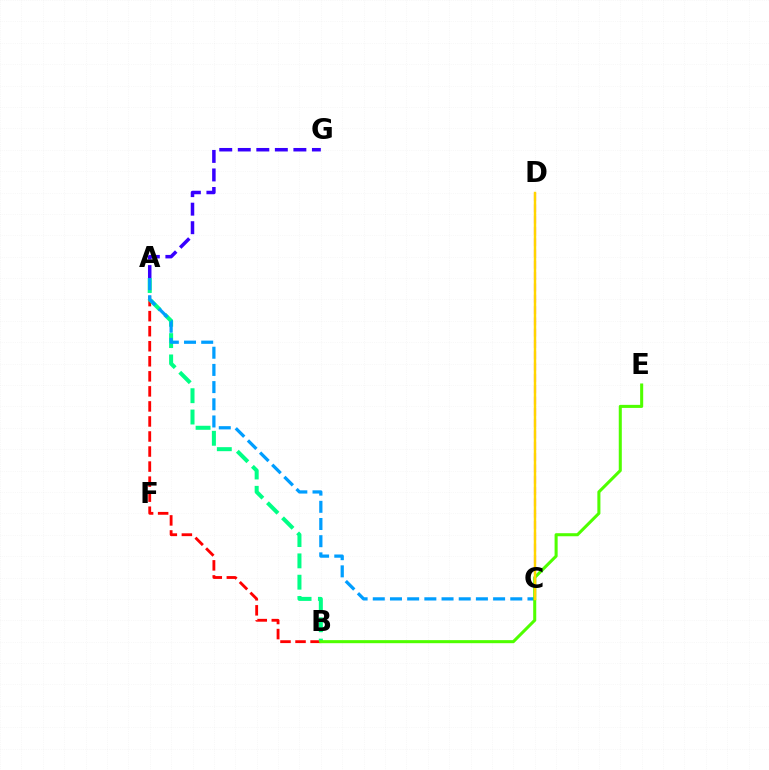{('C', 'D'): [{'color': '#ff00ed', 'line_style': 'dashed', 'thickness': 1.54}, {'color': '#ffd500', 'line_style': 'solid', 'thickness': 1.76}], ('A', 'B'): [{'color': '#ff0000', 'line_style': 'dashed', 'thickness': 2.04}, {'color': '#00ff86', 'line_style': 'dashed', 'thickness': 2.9}], ('A', 'C'): [{'color': '#009eff', 'line_style': 'dashed', 'thickness': 2.33}], ('A', 'G'): [{'color': '#3700ff', 'line_style': 'dashed', 'thickness': 2.52}], ('B', 'E'): [{'color': '#4fff00', 'line_style': 'solid', 'thickness': 2.19}]}